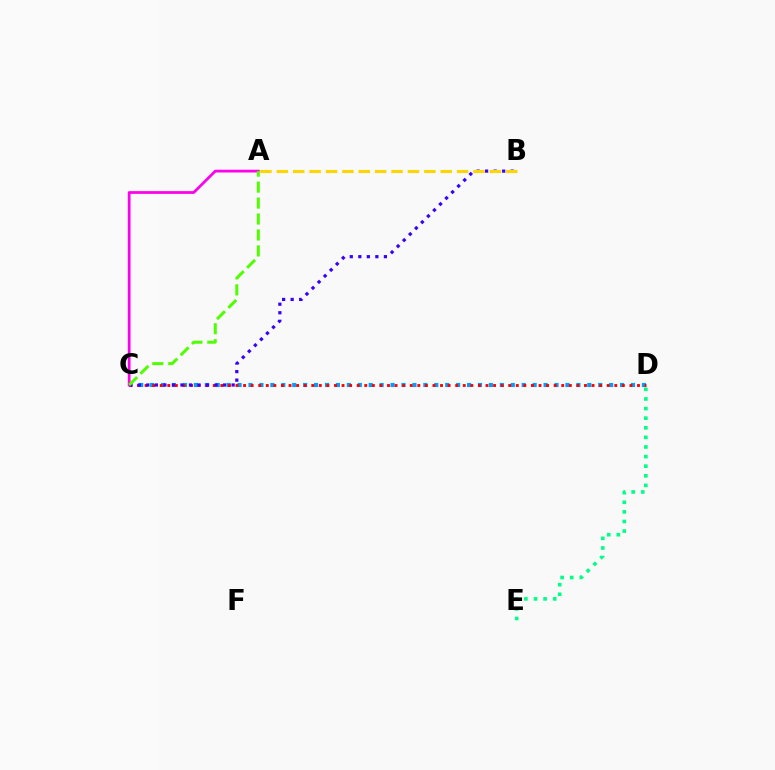{('C', 'D'): [{'color': '#009eff', 'line_style': 'dotted', 'thickness': 2.97}, {'color': '#ff0000', 'line_style': 'dotted', 'thickness': 2.06}], ('B', 'C'): [{'color': '#3700ff', 'line_style': 'dotted', 'thickness': 2.32}], ('A', 'B'): [{'color': '#ffd500', 'line_style': 'dashed', 'thickness': 2.23}], ('D', 'E'): [{'color': '#00ff86', 'line_style': 'dotted', 'thickness': 2.61}], ('A', 'C'): [{'color': '#ff00ed', 'line_style': 'solid', 'thickness': 1.98}, {'color': '#4fff00', 'line_style': 'dashed', 'thickness': 2.17}]}